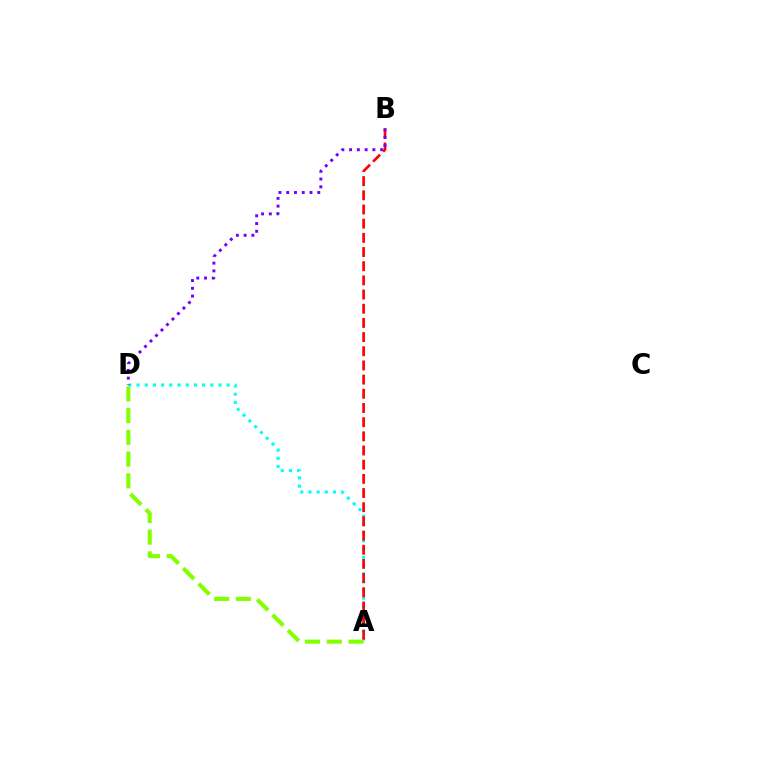{('A', 'D'): [{'color': '#00fff6', 'line_style': 'dotted', 'thickness': 2.22}, {'color': '#84ff00', 'line_style': 'dashed', 'thickness': 2.95}], ('A', 'B'): [{'color': '#ff0000', 'line_style': 'dashed', 'thickness': 1.93}], ('B', 'D'): [{'color': '#7200ff', 'line_style': 'dotted', 'thickness': 2.11}]}